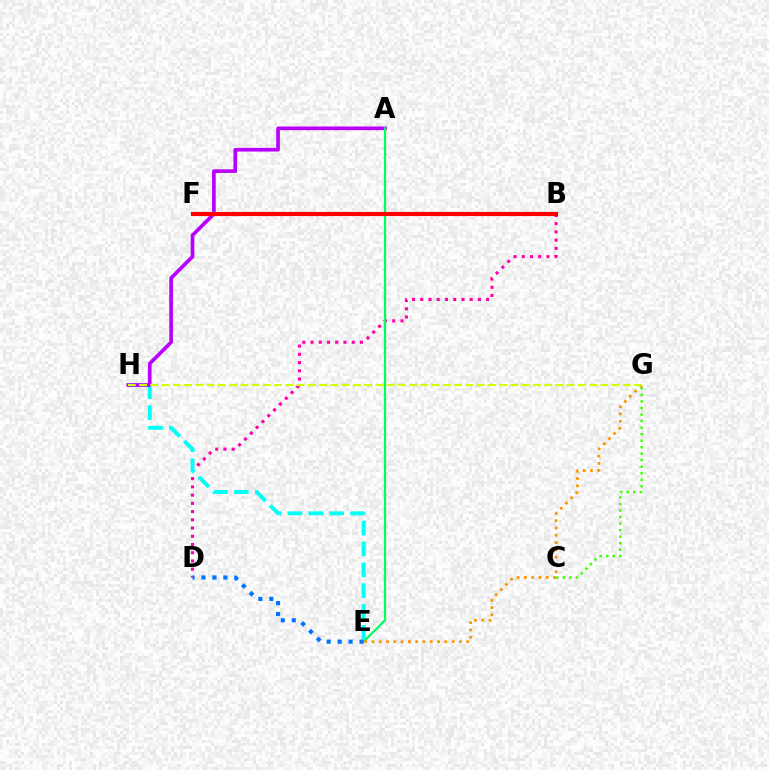{('B', 'D'): [{'color': '#ff00ac', 'line_style': 'dotted', 'thickness': 2.24}], ('E', 'H'): [{'color': '#00fff6', 'line_style': 'dashed', 'thickness': 2.83}], ('B', 'F'): [{'color': '#2500ff', 'line_style': 'dotted', 'thickness': 2.67}, {'color': '#ff0000', 'line_style': 'solid', 'thickness': 2.98}], ('C', 'G'): [{'color': '#3dff00', 'line_style': 'dotted', 'thickness': 1.77}], ('A', 'H'): [{'color': '#b900ff', 'line_style': 'solid', 'thickness': 2.64}], ('A', 'E'): [{'color': '#00ff5c', 'line_style': 'solid', 'thickness': 1.61}], ('E', 'G'): [{'color': '#ff9400', 'line_style': 'dotted', 'thickness': 1.98}], ('G', 'H'): [{'color': '#d1ff00', 'line_style': 'dashed', 'thickness': 1.53}], ('D', 'E'): [{'color': '#0074ff', 'line_style': 'dotted', 'thickness': 2.98}]}